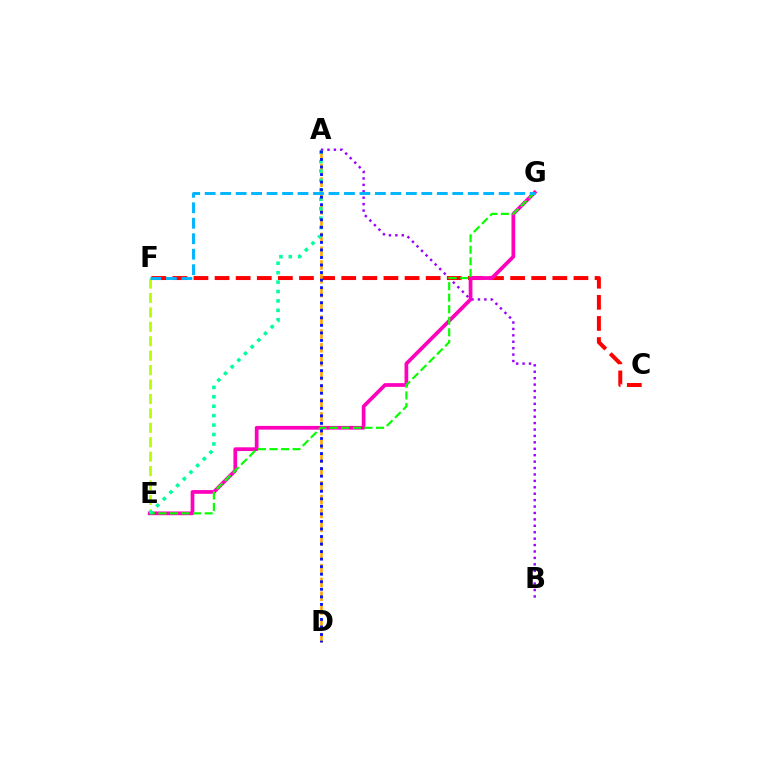{('A', 'B'): [{'color': '#9b00ff', 'line_style': 'dotted', 'thickness': 1.74}], ('E', 'F'): [{'color': '#b3ff00', 'line_style': 'dashed', 'thickness': 1.96}], ('C', 'F'): [{'color': '#ff0000', 'line_style': 'dashed', 'thickness': 2.87}], ('A', 'D'): [{'color': '#ffa500', 'line_style': 'dashed', 'thickness': 1.88}, {'color': '#0010ff', 'line_style': 'dotted', 'thickness': 2.05}], ('E', 'G'): [{'color': '#ff00bd', 'line_style': 'solid', 'thickness': 2.68}, {'color': '#08ff00', 'line_style': 'dashed', 'thickness': 1.57}], ('F', 'G'): [{'color': '#00b5ff', 'line_style': 'dashed', 'thickness': 2.1}], ('A', 'E'): [{'color': '#00ff9d', 'line_style': 'dotted', 'thickness': 2.56}]}